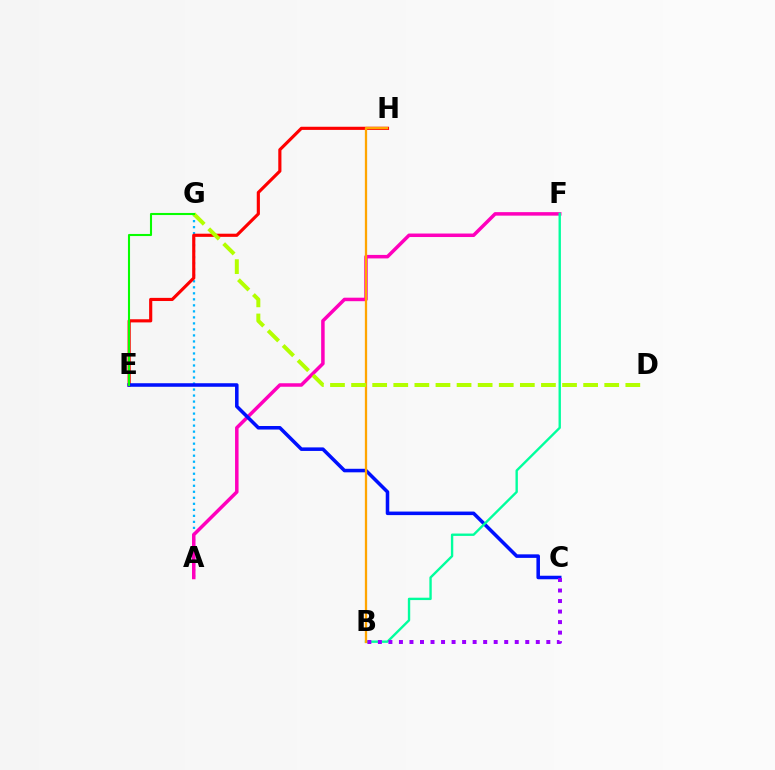{('A', 'G'): [{'color': '#00b5ff', 'line_style': 'dotted', 'thickness': 1.63}], ('A', 'F'): [{'color': '#ff00bd', 'line_style': 'solid', 'thickness': 2.52}], ('E', 'H'): [{'color': '#ff0000', 'line_style': 'solid', 'thickness': 2.27}], ('C', 'E'): [{'color': '#0010ff', 'line_style': 'solid', 'thickness': 2.55}], ('B', 'F'): [{'color': '#00ff9d', 'line_style': 'solid', 'thickness': 1.71}], ('B', 'C'): [{'color': '#9b00ff', 'line_style': 'dotted', 'thickness': 2.86}], ('B', 'H'): [{'color': '#ffa500', 'line_style': 'solid', 'thickness': 1.65}], ('D', 'G'): [{'color': '#b3ff00', 'line_style': 'dashed', 'thickness': 2.87}], ('E', 'G'): [{'color': '#08ff00', 'line_style': 'solid', 'thickness': 1.51}]}